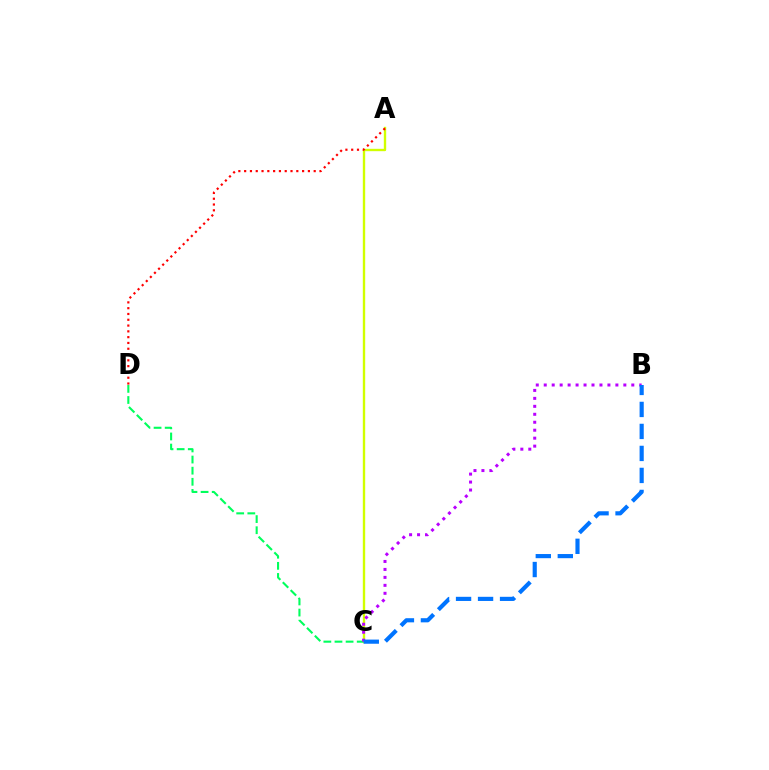{('A', 'C'): [{'color': '#d1ff00', 'line_style': 'solid', 'thickness': 1.7}], ('C', 'D'): [{'color': '#00ff5c', 'line_style': 'dashed', 'thickness': 1.51}], ('B', 'C'): [{'color': '#b900ff', 'line_style': 'dotted', 'thickness': 2.16}, {'color': '#0074ff', 'line_style': 'dashed', 'thickness': 2.99}], ('A', 'D'): [{'color': '#ff0000', 'line_style': 'dotted', 'thickness': 1.57}]}